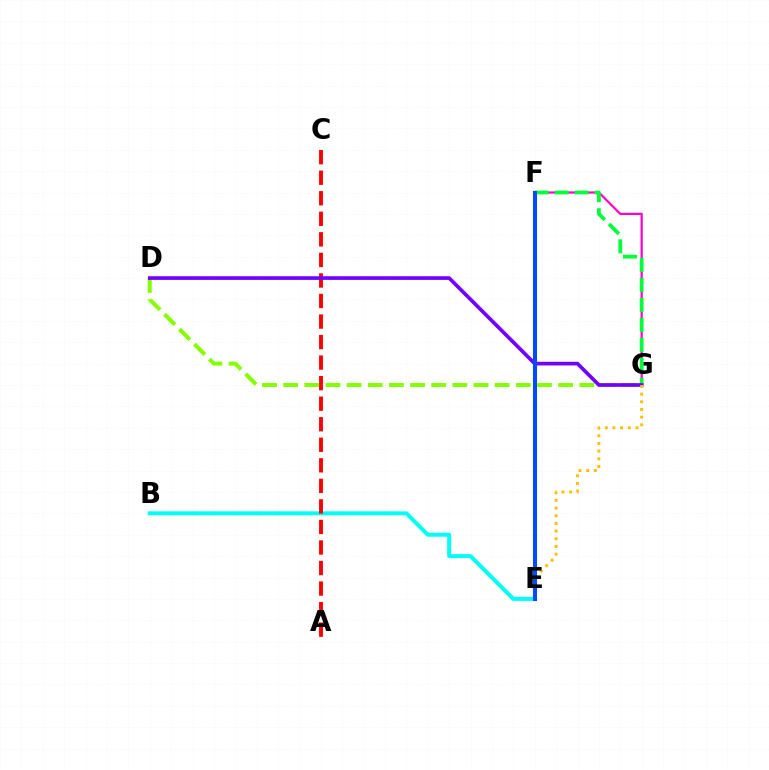{('B', 'E'): [{'color': '#00fff6', 'line_style': 'solid', 'thickness': 2.87}], ('F', 'G'): [{'color': '#ff00cf', 'line_style': 'solid', 'thickness': 1.59}, {'color': '#00ff39', 'line_style': 'dashed', 'thickness': 2.71}], ('D', 'G'): [{'color': '#84ff00', 'line_style': 'dashed', 'thickness': 2.87}, {'color': '#7200ff', 'line_style': 'solid', 'thickness': 2.64}], ('A', 'C'): [{'color': '#ff0000', 'line_style': 'dashed', 'thickness': 2.79}], ('E', 'G'): [{'color': '#ffbd00', 'line_style': 'dotted', 'thickness': 2.08}], ('E', 'F'): [{'color': '#004bff', 'line_style': 'solid', 'thickness': 2.92}]}